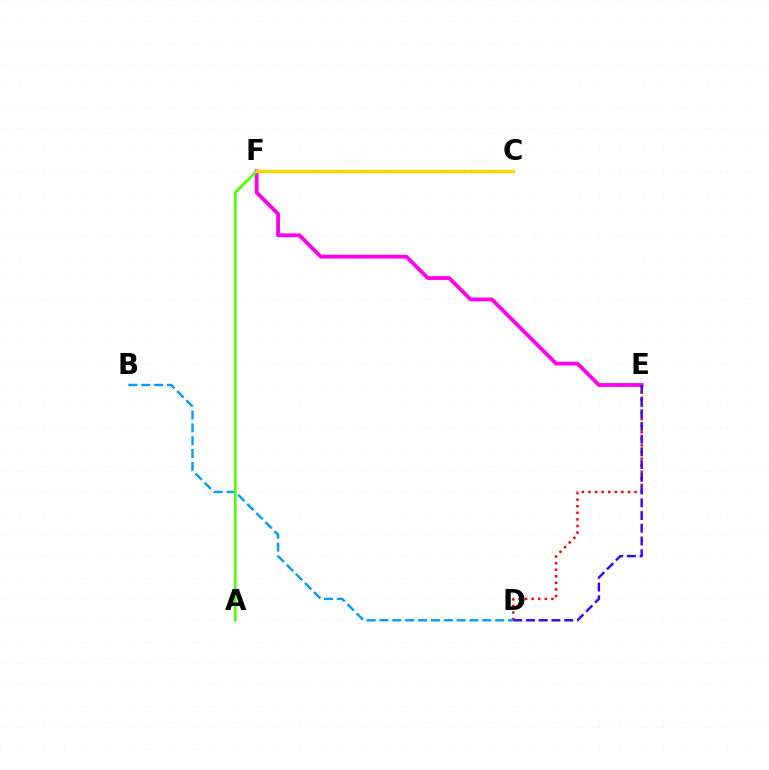{('E', 'F'): [{'color': '#ff00ed', 'line_style': 'solid', 'thickness': 2.74}], ('D', 'E'): [{'color': '#ff0000', 'line_style': 'dotted', 'thickness': 1.79}, {'color': '#3700ff', 'line_style': 'dashed', 'thickness': 1.73}], ('B', 'D'): [{'color': '#009eff', 'line_style': 'dashed', 'thickness': 1.75}], ('A', 'F'): [{'color': '#4fff00', 'line_style': 'solid', 'thickness': 1.96}], ('C', 'F'): [{'color': '#00ff86', 'line_style': 'dashed', 'thickness': 1.58}, {'color': '#ffd500', 'line_style': 'solid', 'thickness': 2.44}]}